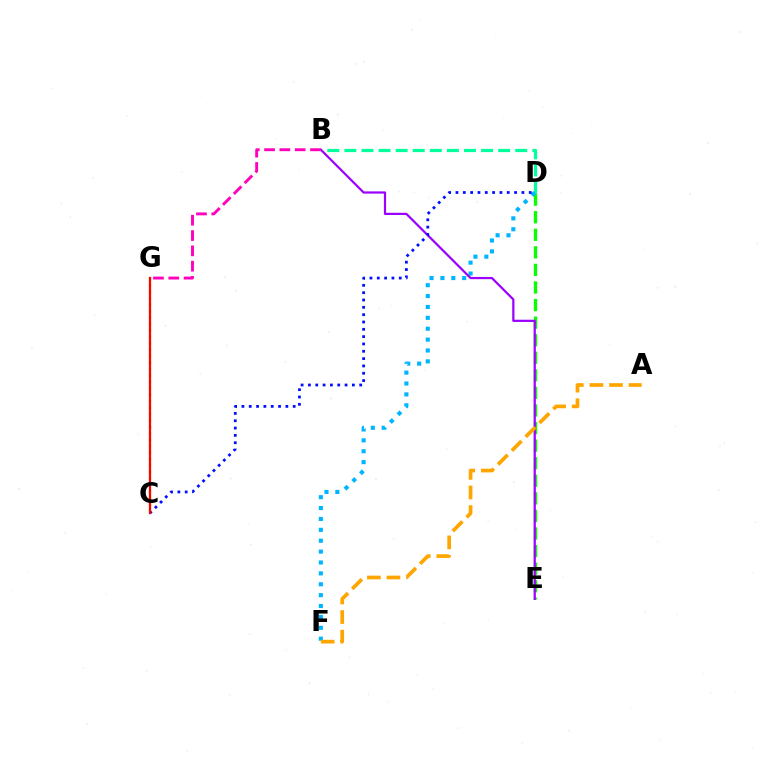{('D', 'E'): [{'color': '#08ff00', 'line_style': 'dashed', 'thickness': 2.39}], ('B', 'D'): [{'color': '#00ff9d', 'line_style': 'dashed', 'thickness': 2.32}], ('D', 'F'): [{'color': '#00b5ff', 'line_style': 'dotted', 'thickness': 2.96}], ('B', 'E'): [{'color': '#9b00ff', 'line_style': 'solid', 'thickness': 1.6}], ('A', 'F'): [{'color': '#ffa500', 'line_style': 'dashed', 'thickness': 2.66}], ('C', 'G'): [{'color': '#b3ff00', 'line_style': 'dotted', 'thickness': 1.75}, {'color': '#ff0000', 'line_style': 'solid', 'thickness': 1.61}], ('B', 'G'): [{'color': '#ff00bd', 'line_style': 'dashed', 'thickness': 2.08}], ('C', 'D'): [{'color': '#0010ff', 'line_style': 'dotted', 'thickness': 1.99}]}